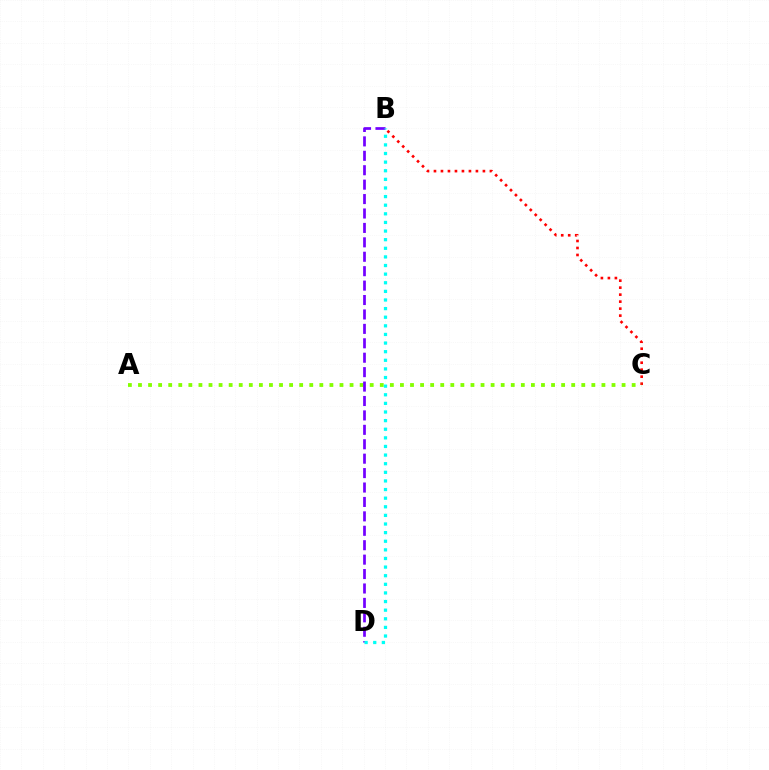{('B', 'C'): [{'color': '#ff0000', 'line_style': 'dotted', 'thickness': 1.9}], ('A', 'C'): [{'color': '#84ff00', 'line_style': 'dotted', 'thickness': 2.74}], ('B', 'D'): [{'color': '#7200ff', 'line_style': 'dashed', 'thickness': 1.96}, {'color': '#00fff6', 'line_style': 'dotted', 'thickness': 2.34}]}